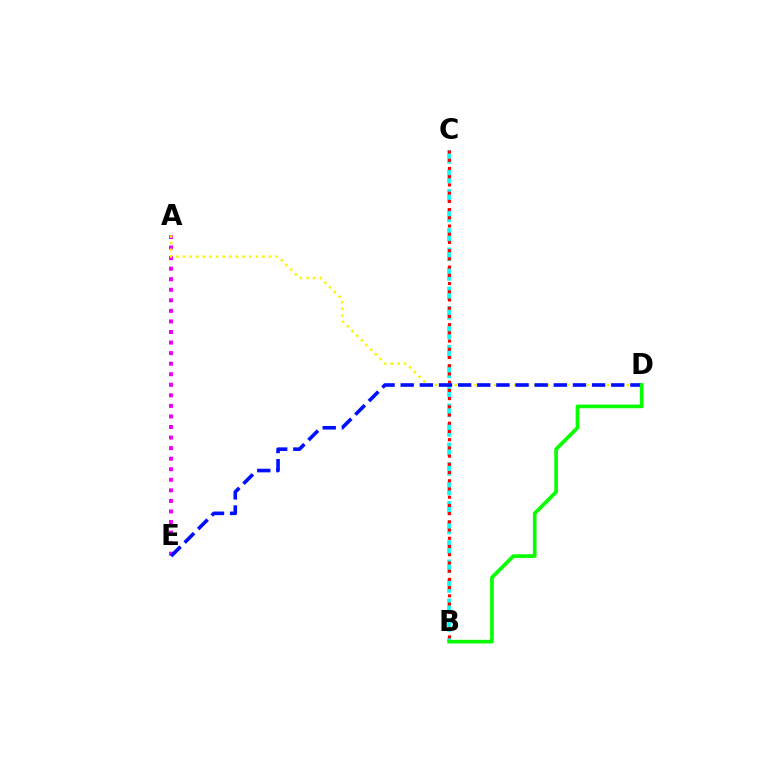{('A', 'E'): [{'color': '#ee00ff', 'line_style': 'dotted', 'thickness': 2.87}], ('B', 'C'): [{'color': '#00fff6', 'line_style': 'dashed', 'thickness': 2.65}, {'color': '#ff0000', 'line_style': 'dotted', 'thickness': 2.23}], ('A', 'D'): [{'color': '#fcf500', 'line_style': 'dotted', 'thickness': 1.8}], ('D', 'E'): [{'color': '#0010ff', 'line_style': 'dashed', 'thickness': 2.6}], ('B', 'D'): [{'color': '#08ff00', 'line_style': 'solid', 'thickness': 2.65}]}